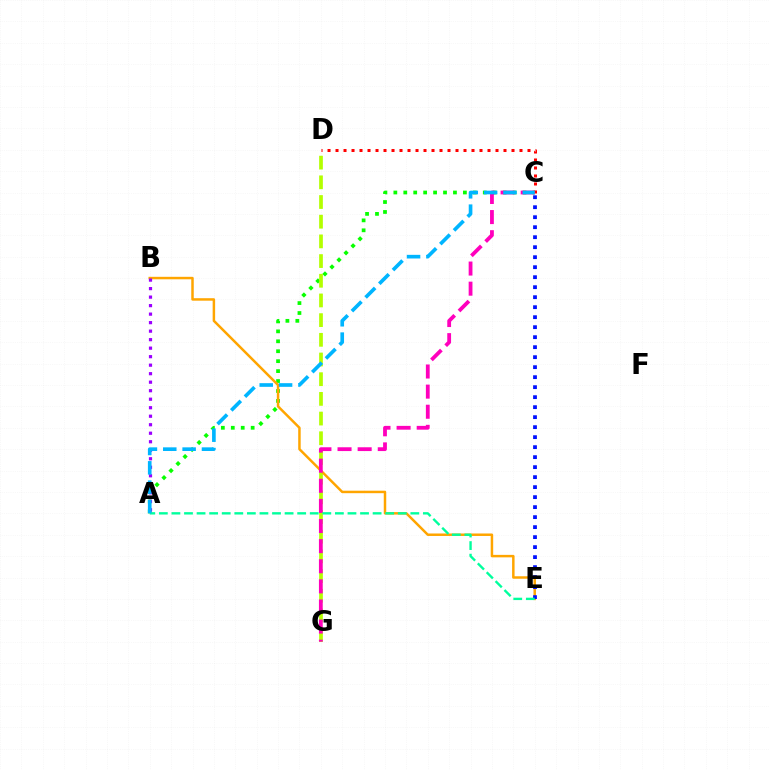{('C', 'D'): [{'color': '#ff0000', 'line_style': 'dotted', 'thickness': 2.17}], ('A', 'C'): [{'color': '#08ff00', 'line_style': 'dotted', 'thickness': 2.7}, {'color': '#00b5ff', 'line_style': 'dashed', 'thickness': 2.63}], ('D', 'G'): [{'color': '#b3ff00', 'line_style': 'dashed', 'thickness': 2.67}], ('B', 'E'): [{'color': '#ffa500', 'line_style': 'solid', 'thickness': 1.79}], ('C', 'G'): [{'color': '#ff00bd', 'line_style': 'dashed', 'thickness': 2.73}], ('A', 'B'): [{'color': '#9b00ff', 'line_style': 'dotted', 'thickness': 2.31}], ('C', 'E'): [{'color': '#0010ff', 'line_style': 'dotted', 'thickness': 2.72}], ('A', 'E'): [{'color': '#00ff9d', 'line_style': 'dashed', 'thickness': 1.71}]}